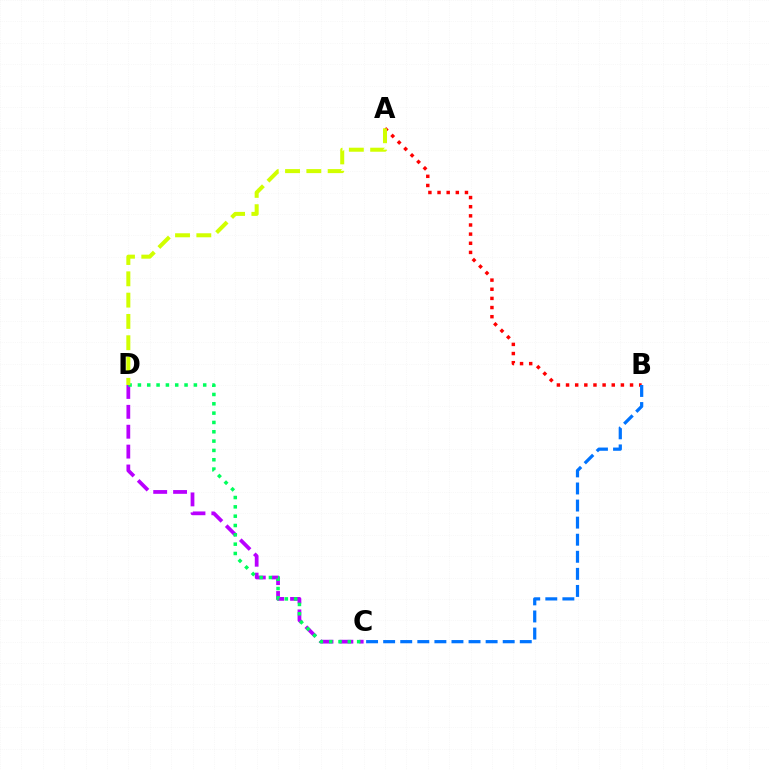{('A', 'B'): [{'color': '#ff0000', 'line_style': 'dotted', 'thickness': 2.48}], ('C', 'D'): [{'color': '#b900ff', 'line_style': 'dashed', 'thickness': 2.7}, {'color': '#00ff5c', 'line_style': 'dotted', 'thickness': 2.53}], ('B', 'C'): [{'color': '#0074ff', 'line_style': 'dashed', 'thickness': 2.32}], ('A', 'D'): [{'color': '#d1ff00', 'line_style': 'dashed', 'thickness': 2.89}]}